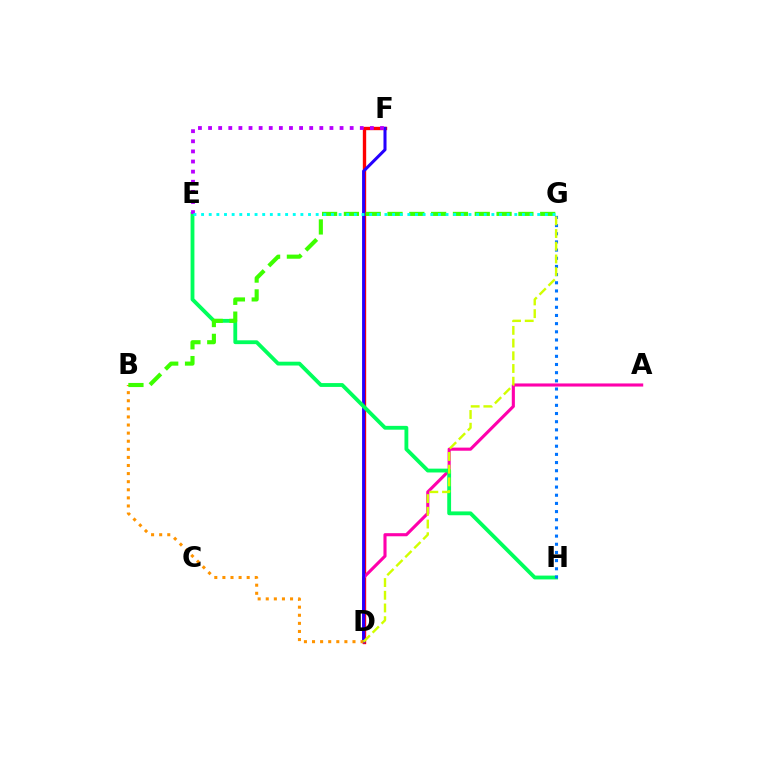{('D', 'F'): [{'color': '#ff0000', 'line_style': 'solid', 'thickness': 2.42}, {'color': '#2500ff', 'line_style': 'solid', 'thickness': 2.19}], ('A', 'D'): [{'color': '#ff00ac', 'line_style': 'solid', 'thickness': 2.23}], ('E', 'H'): [{'color': '#00ff5c', 'line_style': 'solid', 'thickness': 2.76}], ('B', 'D'): [{'color': '#ff9400', 'line_style': 'dotted', 'thickness': 2.2}], ('B', 'G'): [{'color': '#3dff00', 'line_style': 'dashed', 'thickness': 2.96}], ('G', 'H'): [{'color': '#0074ff', 'line_style': 'dotted', 'thickness': 2.22}], ('D', 'G'): [{'color': '#d1ff00', 'line_style': 'dashed', 'thickness': 1.73}], ('E', 'F'): [{'color': '#b900ff', 'line_style': 'dotted', 'thickness': 2.75}], ('E', 'G'): [{'color': '#00fff6', 'line_style': 'dotted', 'thickness': 2.08}]}